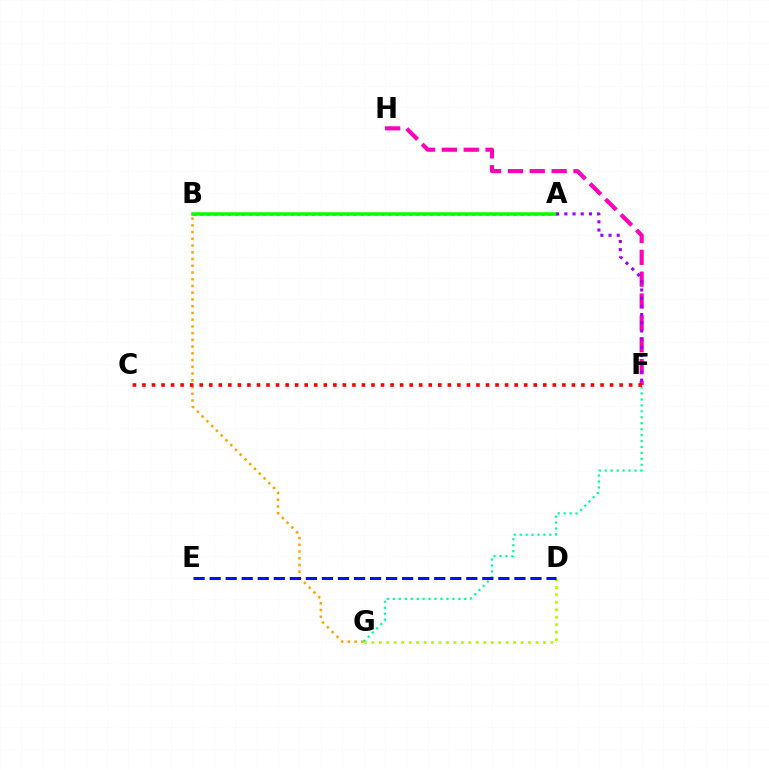{('A', 'B'): [{'color': '#00b5ff', 'line_style': 'dotted', 'thickness': 1.89}, {'color': '#08ff00', 'line_style': 'solid', 'thickness': 2.55}], ('D', 'G'): [{'color': '#b3ff00', 'line_style': 'dotted', 'thickness': 2.03}], ('F', 'G'): [{'color': '#00ff9d', 'line_style': 'dotted', 'thickness': 1.62}], ('B', 'G'): [{'color': '#ffa500', 'line_style': 'dotted', 'thickness': 1.83}], ('F', 'H'): [{'color': '#ff00bd', 'line_style': 'dashed', 'thickness': 2.97}], ('D', 'E'): [{'color': '#0010ff', 'line_style': 'dashed', 'thickness': 2.18}], ('A', 'F'): [{'color': '#9b00ff', 'line_style': 'dotted', 'thickness': 2.23}], ('C', 'F'): [{'color': '#ff0000', 'line_style': 'dotted', 'thickness': 2.59}]}